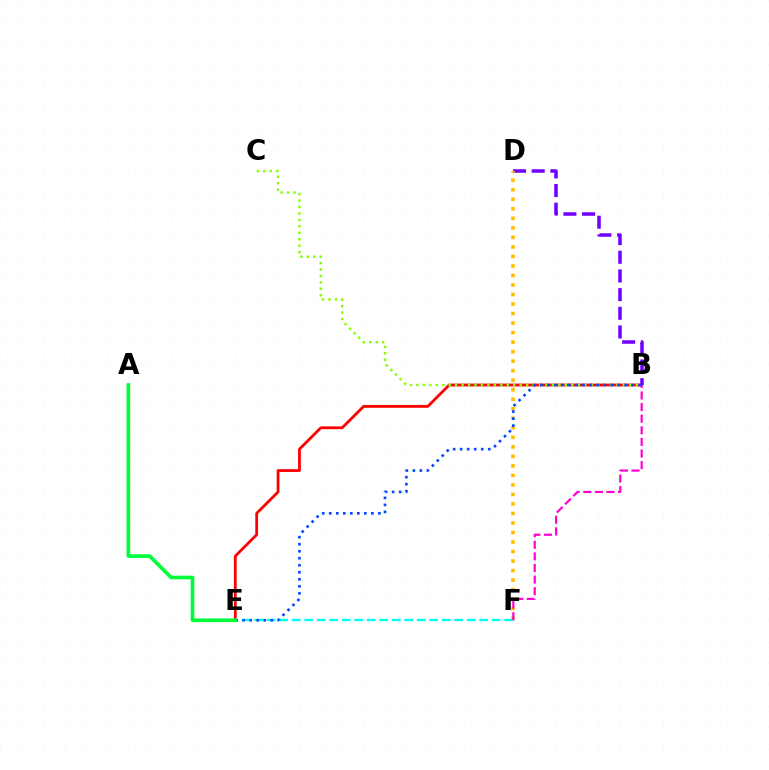{('B', 'E'): [{'color': '#ff0000', 'line_style': 'solid', 'thickness': 2.01}, {'color': '#004bff', 'line_style': 'dotted', 'thickness': 1.91}], ('B', 'D'): [{'color': '#7200ff', 'line_style': 'dashed', 'thickness': 2.54}], ('D', 'F'): [{'color': '#ffbd00', 'line_style': 'dotted', 'thickness': 2.59}], ('E', 'F'): [{'color': '#00fff6', 'line_style': 'dashed', 'thickness': 1.7}], ('B', 'C'): [{'color': '#84ff00', 'line_style': 'dotted', 'thickness': 1.75}], ('B', 'F'): [{'color': '#ff00cf', 'line_style': 'dashed', 'thickness': 1.58}], ('A', 'E'): [{'color': '#00ff39', 'line_style': 'solid', 'thickness': 2.63}]}